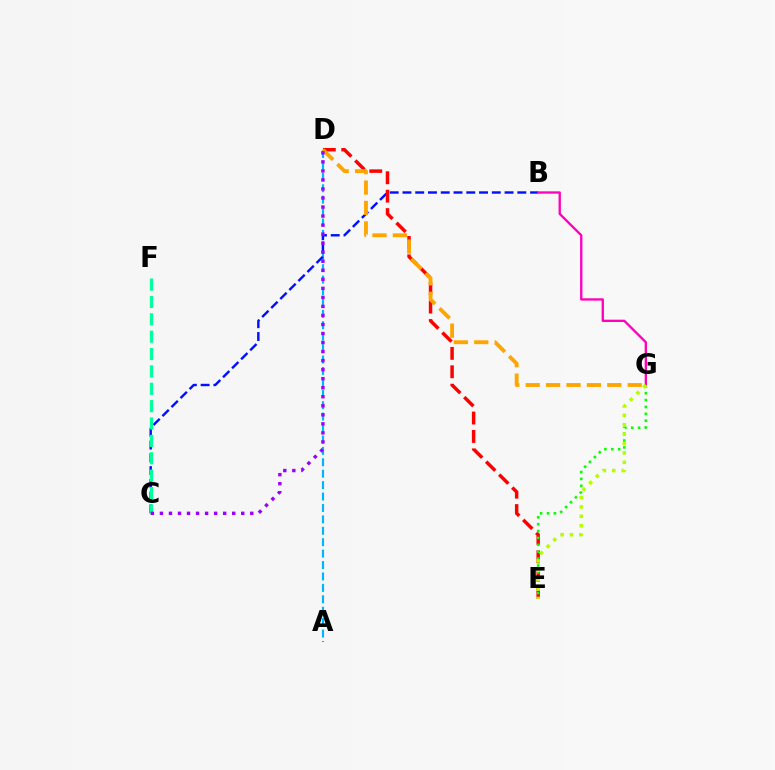{('A', 'D'): [{'color': '#00b5ff', 'line_style': 'dashed', 'thickness': 1.55}], ('B', 'C'): [{'color': '#0010ff', 'line_style': 'dashed', 'thickness': 1.73}], ('B', 'G'): [{'color': '#ff00bd', 'line_style': 'solid', 'thickness': 1.68}], ('D', 'E'): [{'color': '#ff0000', 'line_style': 'dashed', 'thickness': 2.5}], ('E', 'G'): [{'color': '#08ff00', 'line_style': 'dotted', 'thickness': 1.87}, {'color': '#b3ff00', 'line_style': 'dotted', 'thickness': 2.55}], ('C', 'F'): [{'color': '#00ff9d', 'line_style': 'dashed', 'thickness': 2.36}], ('D', 'G'): [{'color': '#ffa500', 'line_style': 'dashed', 'thickness': 2.77}], ('C', 'D'): [{'color': '#9b00ff', 'line_style': 'dotted', 'thickness': 2.45}]}